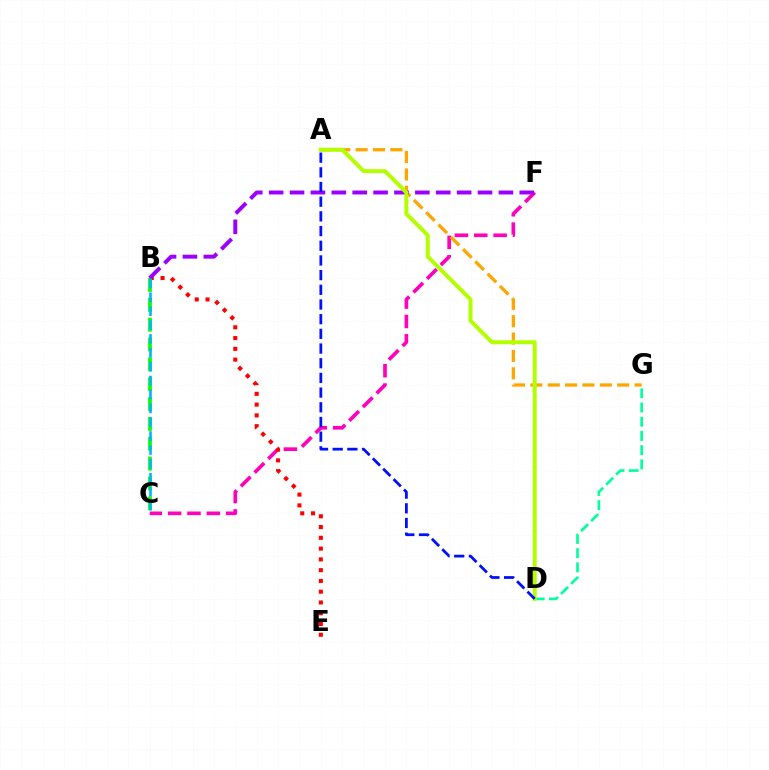{('B', 'C'): [{'color': '#08ff00', 'line_style': 'dashed', 'thickness': 2.7}, {'color': '#00b5ff', 'line_style': 'dashed', 'thickness': 1.89}], ('C', 'F'): [{'color': '#ff00bd', 'line_style': 'dashed', 'thickness': 2.63}], ('A', 'G'): [{'color': '#ffa500', 'line_style': 'dashed', 'thickness': 2.36}], ('B', 'E'): [{'color': '#ff0000', 'line_style': 'dotted', 'thickness': 2.93}], ('D', 'G'): [{'color': '#00ff9d', 'line_style': 'dashed', 'thickness': 1.93}], ('B', 'F'): [{'color': '#9b00ff', 'line_style': 'dashed', 'thickness': 2.84}], ('A', 'D'): [{'color': '#b3ff00', 'line_style': 'solid', 'thickness': 2.85}, {'color': '#0010ff', 'line_style': 'dashed', 'thickness': 1.99}]}